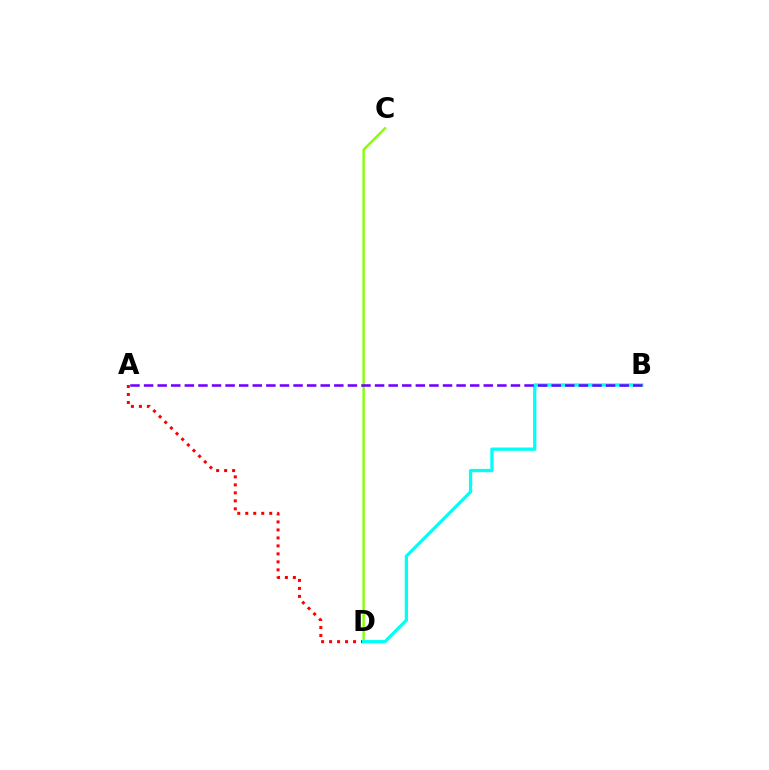{('A', 'D'): [{'color': '#ff0000', 'line_style': 'dotted', 'thickness': 2.17}], ('C', 'D'): [{'color': '#84ff00', 'line_style': 'solid', 'thickness': 1.72}], ('B', 'D'): [{'color': '#00fff6', 'line_style': 'solid', 'thickness': 2.36}], ('A', 'B'): [{'color': '#7200ff', 'line_style': 'dashed', 'thickness': 1.85}]}